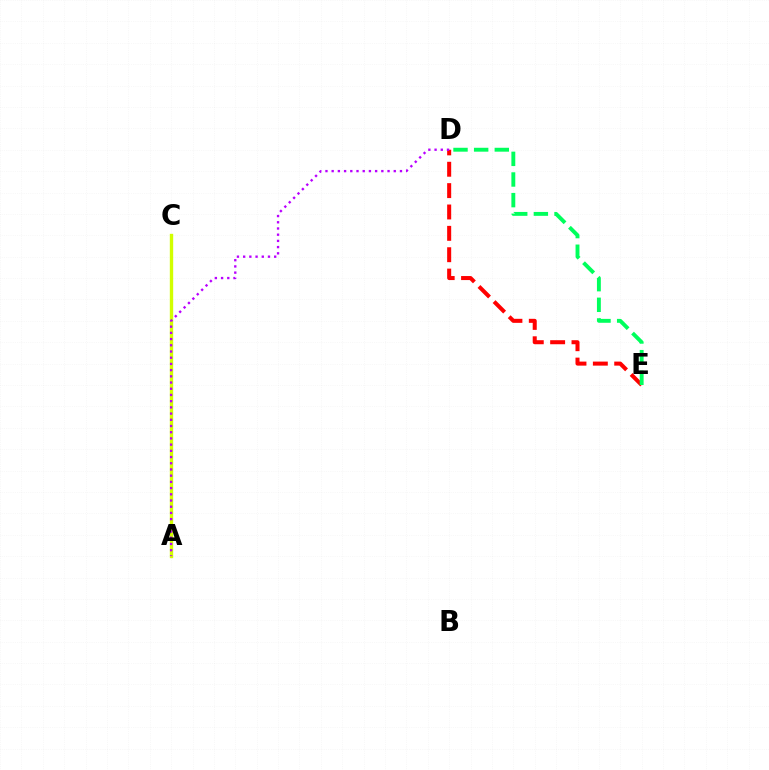{('A', 'C'): [{'color': '#0074ff', 'line_style': 'solid', 'thickness': 1.8}, {'color': '#d1ff00', 'line_style': 'solid', 'thickness': 2.42}], ('D', 'E'): [{'color': '#ff0000', 'line_style': 'dashed', 'thickness': 2.9}, {'color': '#00ff5c', 'line_style': 'dashed', 'thickness': 2.8}], ('A', 'D'): [{'color': '#b900ff', 'line_style': 'dotted', 'thickness': 1.69}]}